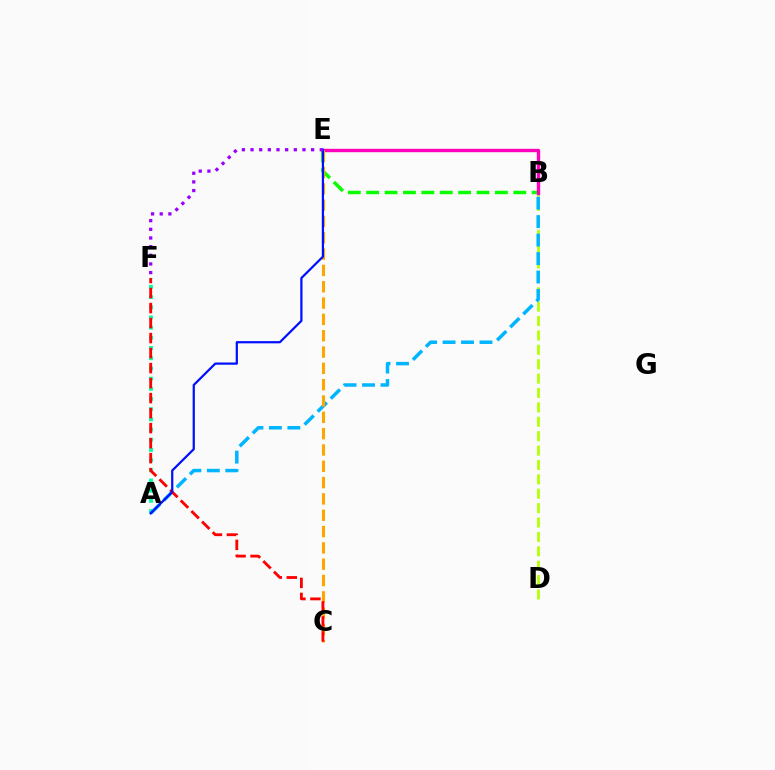{('A', 'F'): [{'color': '#00ff9d', 'line_style': 'dotted', 'thickness': 2.77}], ('B', 'E'): [{'color': '#08ff00', 'line_style': 'dashed', 'thickness': 2.5}, {'color': '#ff00bd', 'line_style': 'solid', 'thickness': 2.43}], ('B', 'D'): [{'color': '#b3ff00', 'line_style': 'dashed', 'thickness': 1.95}], ('A', 'B'): [{'color': '#00b5ff', 'line_style': 'dashed', 'thickness': 2.51}], ('C', 'E'): [{'color': '#ffa500', 'line_style': 'dashed', 'thickness': 2.22}], ('C', 'F'): [{'color': '#ff0000', 'line_style': 'dashed', 'thickness': 2.04}], ('A', 'E'): [{'color': '#0010ff', 'line_style': 'solid', 'thickness': 1.6}], ('E', 'F'): [{'color': '#9b00ff', 'line_style': 'dotted', 'thickness': 2.35}]}